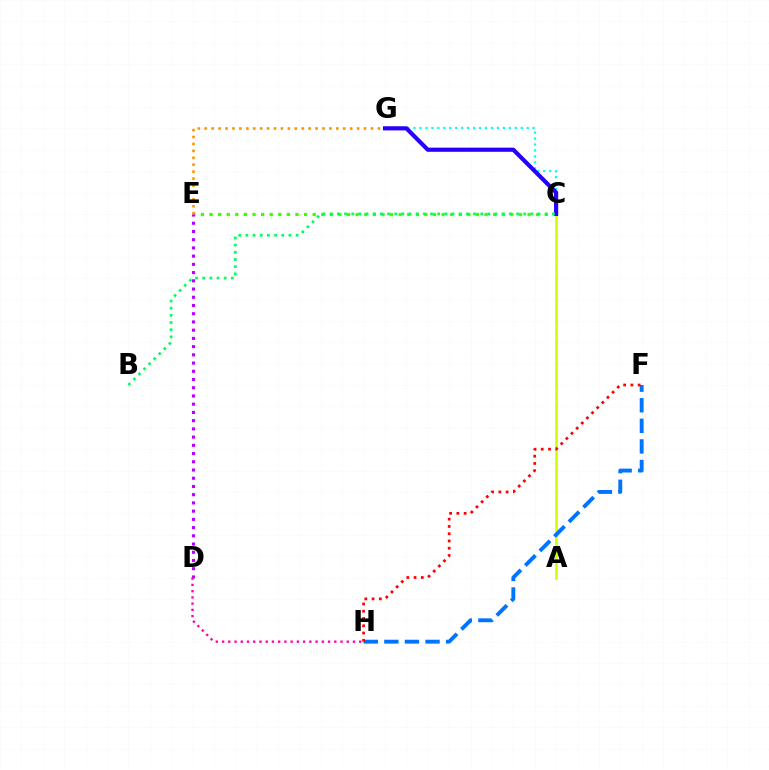{('A', 'C'): [{'color': '#d1ff00', 'line_style': 'solid', 'thickness': 1.92}], ('C', 'E'): [{'color': '#3dff00', 'line_style': 'dotted', 'thickness': 2.34}], ('C', 'G'): [{'color': '#00fff6', 'line_style': 'dotted', 'thickness': 1.62}, {'color': '#2500ff', 'line_style': 'solid', 'thickness': 2.99}], ('E', 'G'): [{'color': '#ff9400', 'line_style': 'dotted', 'thickness': 1.88}], ('F', 'H'): [{'color': '#0074ff', 'line_style': 'dashed', 'thickness': 2.8}, {'color': '#ff0000', 'line_style': 'dotted', 'thickness': 1.97}], ('D', 'E'): [{'color': '#b900ff', 'line_style': 'dotted', 'thickness': 2.23}], ('D', 'H'): [{'color': '#ff00ac', 'line_style': 'dotted', 'thickness': 1.69}], ('B', 'C'): [{'color': '#00ff5c', 'line_style': 'dotted', 'thickness': 1.95}]}